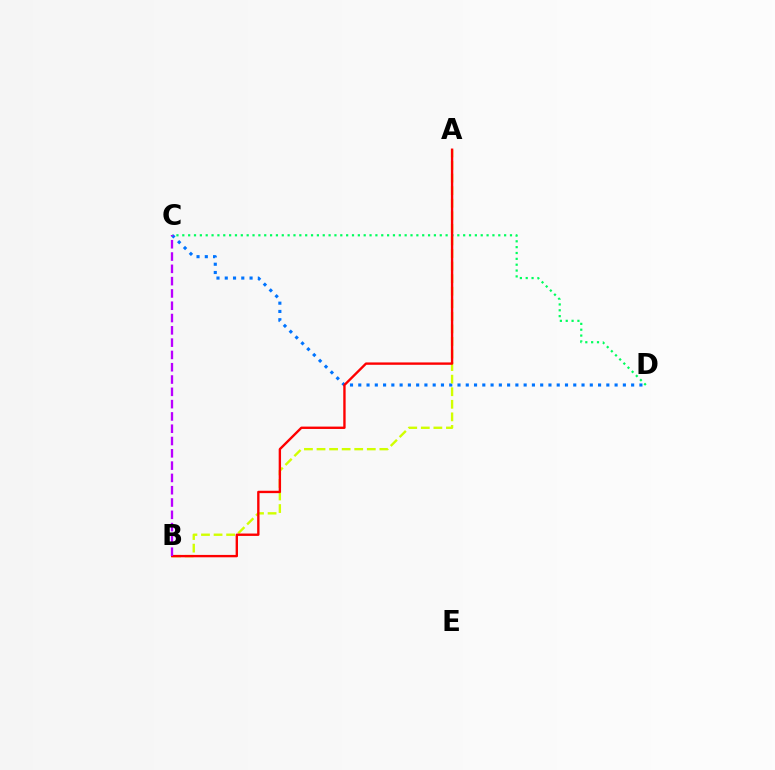{('C', 'D'): [{'color': '#0074ff', 'line_style': 'dotted', 'thickness': 2.25}, {'color': '#00ff5c', 'line_style': 'dotted', 'thickness': 1.59}], ('A', 'B'): [{'color': '#d1ff00', 'line_style': 'dashed', 'thickness': 1.71}, {'color': '#ff0000', 'line_style': 'solid', 'thickness': 1.71}], ('B', 'C'): [{'color': '#b900ff', 'line_style': 'dashed', 'thickness': 1.67}]}